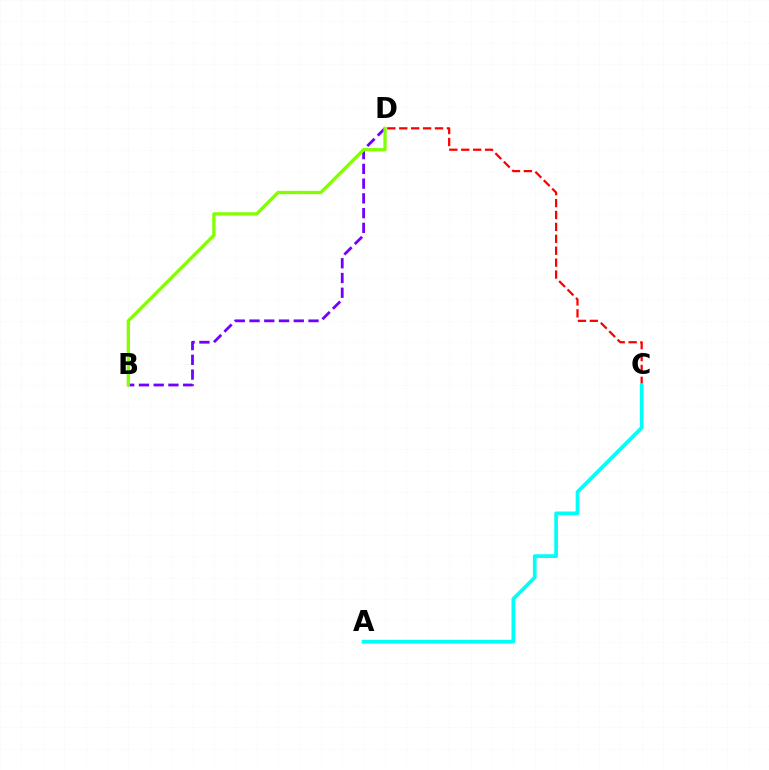{('C', 'D'): [{'color': '#ff0000', 'line_style': 'dashed', 'thickness': 1.62}], ('B', 'D'): [{'color': '#7200ff', 'line_style': 'dashed', 'thickness': 2.0}, {'color': '#84ff00', 'line_style': 'solid', 'thickness': 2.38}], ('A', 'C'): [{'color': '#00fff6', 'line_style': 'solid', 'thickness': 2.67}]}